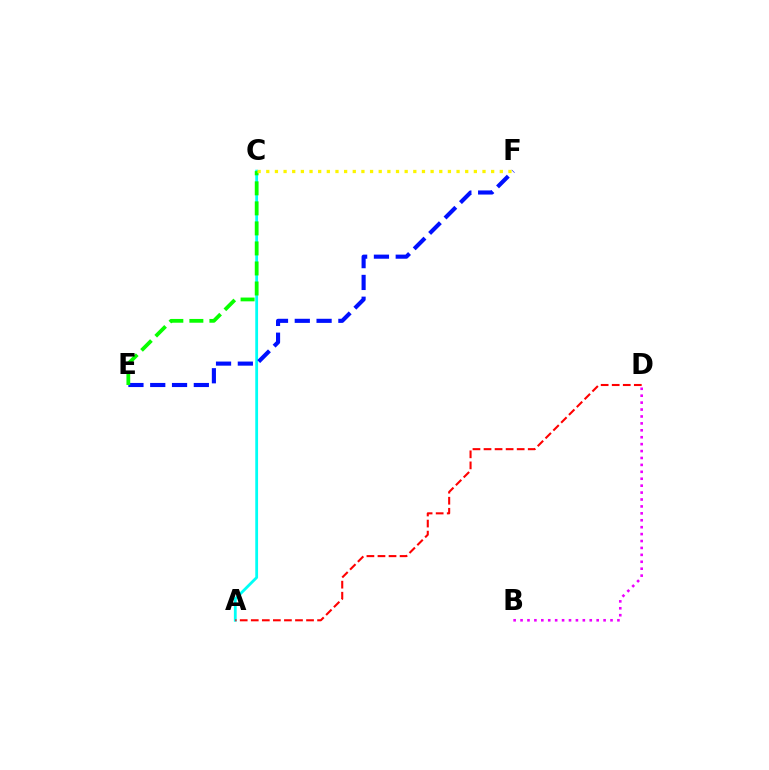{('A', 'C'): [{'color': '#00fff6', 'line_style': 'solid', 'thickness': 2.02}], ('E', 'F'): [{'color': '#0010ff', 'line_style': 'dashed', 'thickness': 2.96}], ('C', 'E'): [{'color': '#08ff00', 'line_style': 'dashed', 'thickness': 2.72}], ('B', 'D'): [{'color': '#ee00ff', 'line_style': 'dotted', 'thickness': 1.88}], ('C', 'F'): [{'color': '#fcf500', 'line_style': 'dotted', 'thickness': 2.35}], ('A', 'D'): [{'color': '#ff0000', 'line_style': 'dashed', 'thickness': 1.5}]}